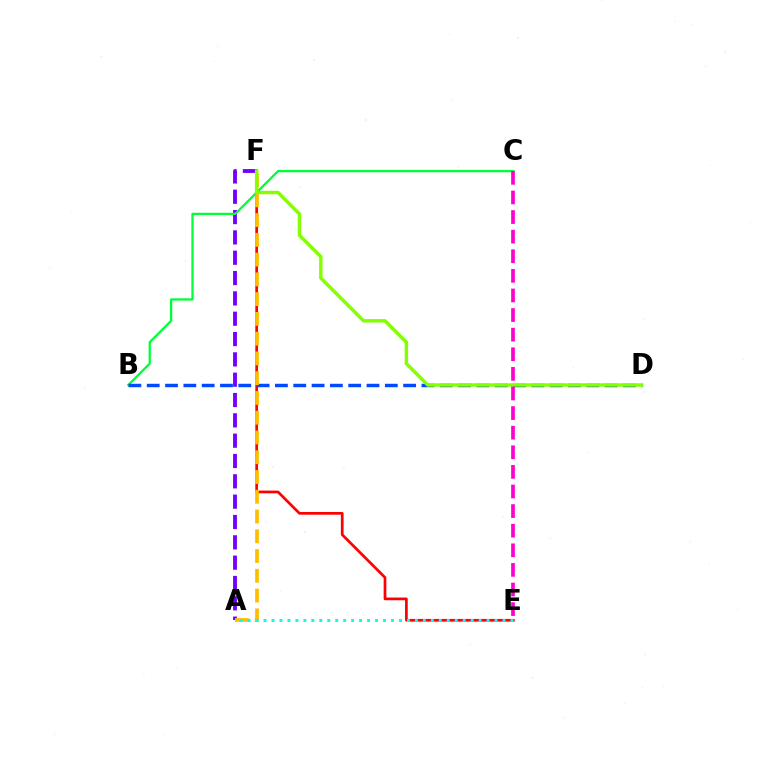{('A', 'F'): [{'color': '#7200ff', 'line_style': 'dashed', 'thickness': 2.76}, {'color': '#ffbd00', 'line_style': 'dashed', 'thickness': 2.68}], ('B', 'C'): [{'color': '#00ff39', 'line_style': 'solid', 'thickness': 1.64}], ('E', 'F'): [{'color': '#ff0000', 'line_style': 'solid', 'thickness': 1.96}], ('B', 'D'): [{'color': '#004bff', 'line_style': 'dashed', 'thickness': 2.49}], ('D', 'F'): [{'color': '#84ff00', 'line_style': 'solid', 'thickness': 2.48}], ('A', 'E'): [{'color': '#00fff6', 'line_style': 'dotted', 'thickness': 2.16}], ('C', 'E'): [{'color': '#ff00cf', 'line_style': 'dashed', 'thickness': 2.66}]}